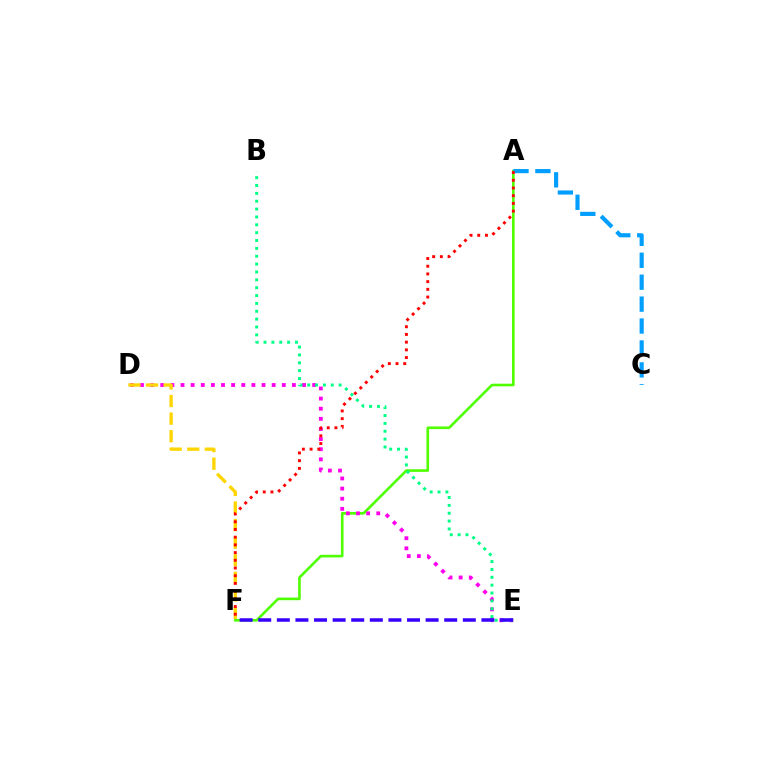{('A', 'F'): [{'color': '#4fff00', 'line_style': 'solid', 'thickness': 1.88}, {'color': '#ff0000', 'line_style': 'dotted', 'thickness': 2.09}], ('D', 'E'): [{'color': '#ff00ed', 'line_style': 'dotted', 'thickness': 2.75}], ('B', 'E'): [{'color': '#00ff86', 'line_style': 'dotted', 'thickness': 2.14}], ('A', 'C'): [{'color': '#009eff', 'line_style': 'dashed', 'thickness': 2.98}], ('D', 'F'): [{'color': '#ffd500', 'line_style': 'dashed', 'thickness': 2.39}], ('E', 'F'): [{'color': '#3700ff', 'line_style': 'dashed', 'thickness': 2.53}]}